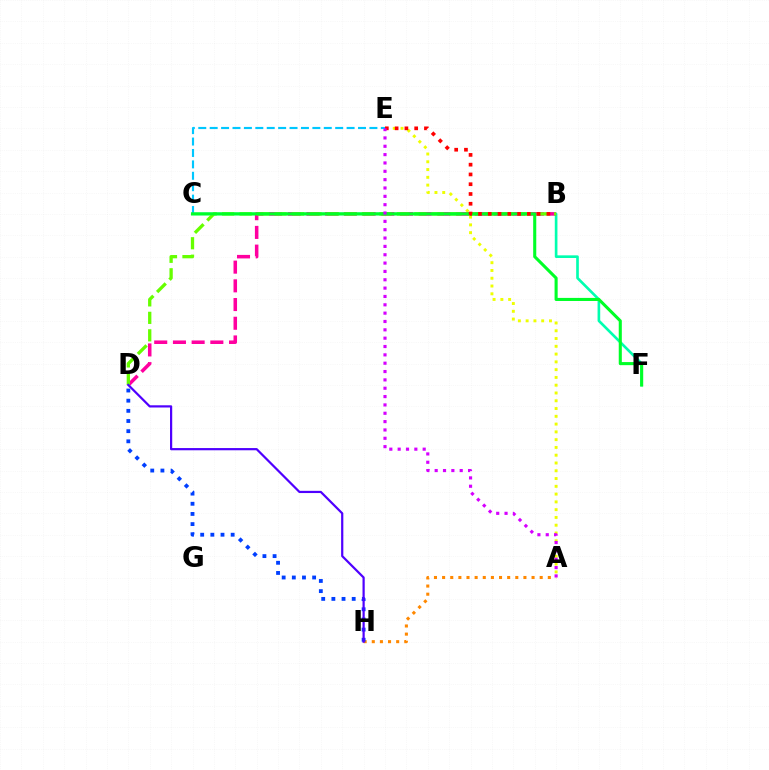{('C', 'F'): [{'color': '#00ffaf', 'line_style': 'solid', 'thickness': 1.91}, {'color': '#00ff27', 'line_style': 'solid', 'thickness': 2.22}], ('A', 'H'): [{'color': '#ff8800', 'line_style': 'dotted', 'thickness': 2.21}], ('D', 'H'): [{'color': '#003fff', 'line_style': 'dotted', 'thickness': 2.76}, {'color': '#4f00ff', 'line_style': 'solid', 'thickness': 1.59}], ('C', 'E'): [{'color': '#00c7ff', 'line_style': 'dashed', 'thickness': 1.55}], ('B', 'D'): [{'color': '#ff00a0', 'line_style': 'dashed', 'thickness': 2.54}, {'color': '#66ff00', 'line_style': 'dashed', 'thickness': 2.37}], ('A', 'E'): [{'color': '#eeff00', 'line_style': 'dotted', 'thickness': 2.11}, {'color': '#d600ff', 'line_style': 'dotted', 'thickness': 2.27}], ('B', 'E'): [{'color': '#ff0000', 'line_style': 'dotted', 'thickness': 2.66}]}